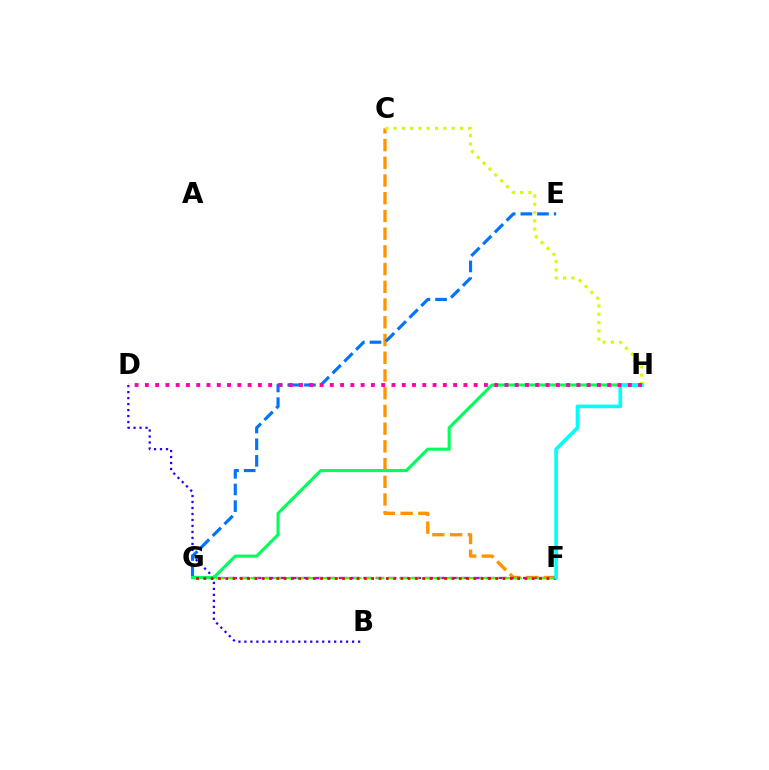{('C', 'F'): [{'color': '#ff9400', 'line_style': 'dashed', 'thickness': 2.41}], ('C', 'H'): [{'color': '#d1ff00', 'line_style': 'dotted', 'thickness': 2.25}], ('B', 'D'): [{'color': '#2500ff', 'line_style': 'dotted', 'thickness': 1.63}], ('F', 'G'): [{'color': '#b900ff', 'line_style': 'dashed', 'thickness': 1.67}, {'color': '#3dff00', 'line_style': 'dashed', 'thickness': 1.56}, {'color': '#ff0000', 'line_style': 'dotted', 'thickness': 1.98}], ('E', 'G'): [{'color': '#0074ff', 'line_style': 'dashed', 'thickness': 2.26}], ('G', 'H'): [{'color': '#00ff5c', 'line_style': 'solid', 'thickness': 2.23}], ('F', 'H'): [{'color': '#00fff6', 'line_style': 'solid', 'thickness': 2.63}], ('D', 'H'): [{'color': '#ff00ac', 'line_style': 'dotted', 'thickness': 2.79}]}